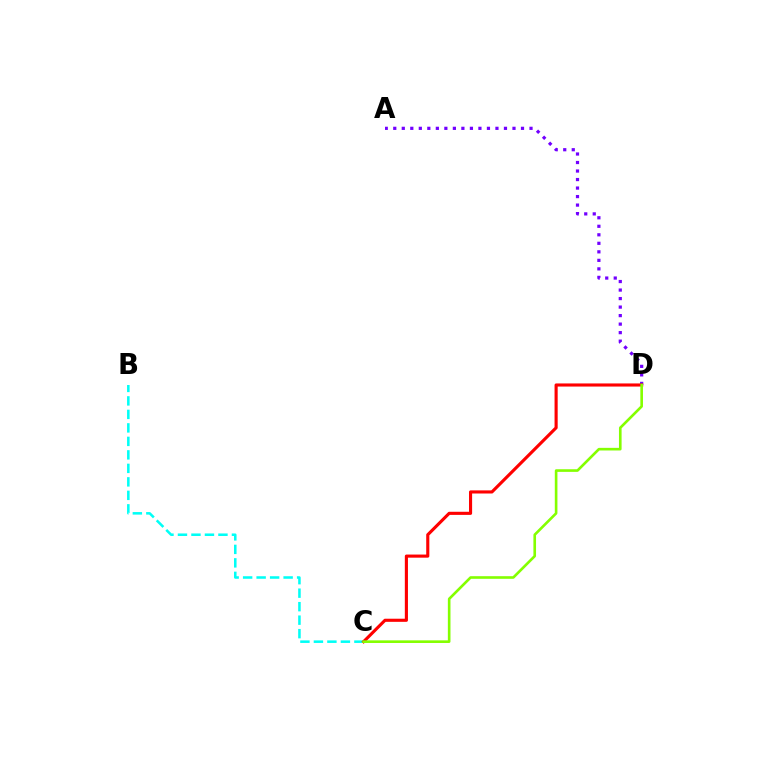{('B', 'C'): [{'color': '#00fff6', 'line_style': 'dashed', 'thickness': 1.83}], ('A', 'D'): [{'color': '#7200ff', 'line_style': 'dotted', 'thickness': 2.31}], ('C', 'D'): [{'color': '#ff0000', 'line_style': 'solid', 'thickness': 2.24}, {'color': '#84ff00', 'line_style': 'solid', 'thickness': 1.89}]}